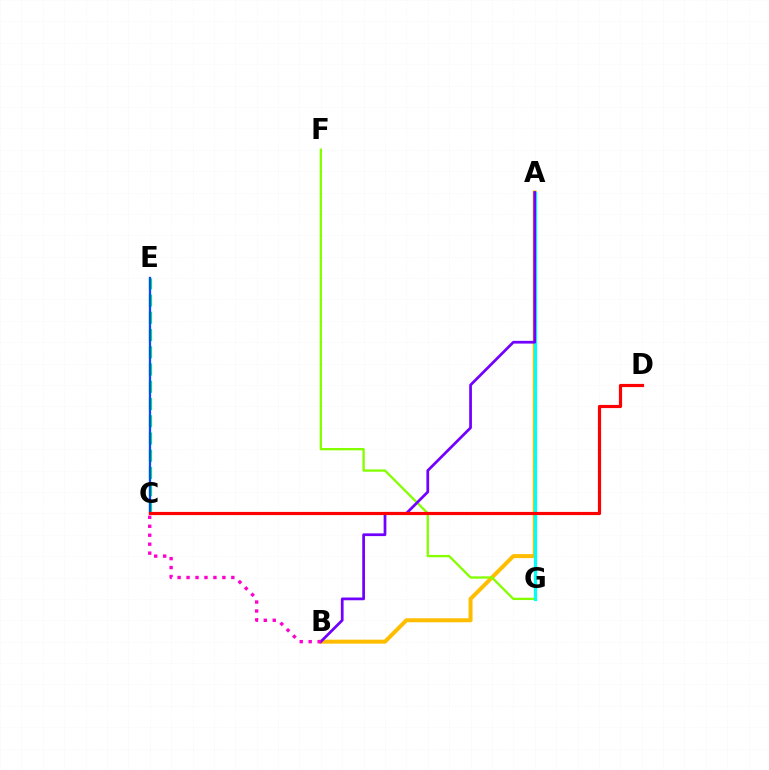{('C', 'E'): [{'color': '#00ff39', 'line_style': 'dashed', 'thickness': 2.34}, {'color': '#004bff', 'line_style': 'solid', 'thickness': 1.65}], ('A', 'B'): [{'color': '#ffbd00', 'line_style': 'solid', 'thickness': 2.88}, {'color': '#7200ff', 'line_style': 'solid', 'thickness': 1.97}], ('F', 'G'): [{'color': '#84ff00', 'line_style': 'solid', 'thickness': 1.67}], ('A', 'G'): [{'color': '#00fff6', 'line_style': 'solid', 'thickness': 2.33}], ('C', 'D'): [{'color': '#ff0000', 'line_style': 'solid', 'thickness': 2.29}], ('B', 'C'): [{'color': '#ff00cf', 'line_style': 'dotted', 'thickness': 2.43}]}